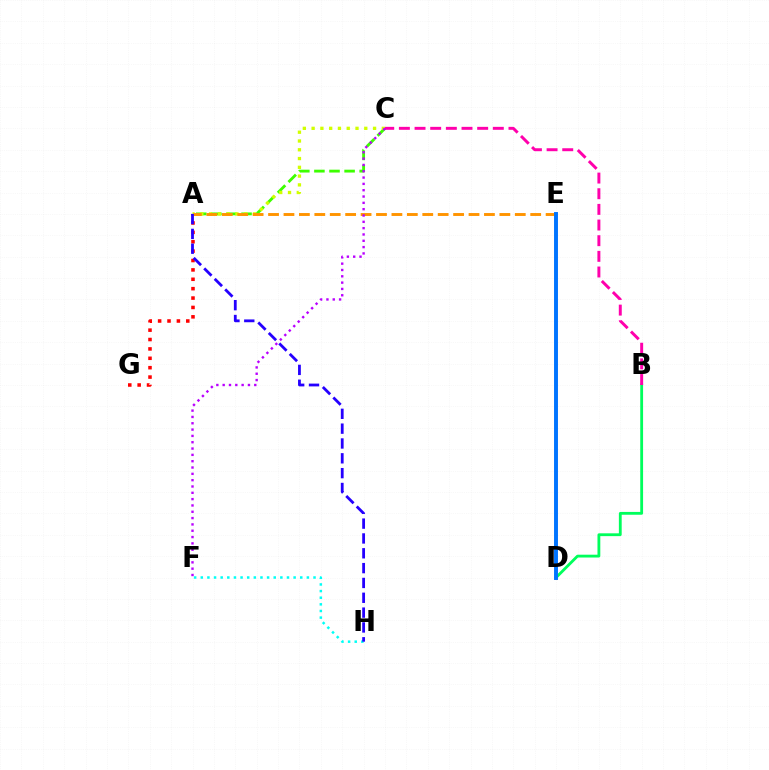{('B', 'D'): [{'color': '#00ff5c', 'line_style': 'solid', 'thickness': 2.03}], ('A', 'G'): [{'color': '#ff0000', 'line_style': 'dotted', 'thickness': 2.55}], ('A', 'C'): [{'color': '#3dff00', 'line_style': 'dashed', 'thickness': 2.05}, {'color': '#d1ff00', 'line_style': 'dotted', 'thickness': 2.38}], ('F', 'H'): [{'color': '#00fff6', 'line_style': 'dotted', 'thickness': 1.8}], ('B', 'C'): [{'color': '#ff00ac', 'line_style': 'dashed', 'thickness': 2.13}], ('A', 'E'): [{'color': '#ff9400', 'line_style': 'dashed', 'thickness': 2.09}], ('C', 'F'): [{'color': '#b900ff', 'line_style': 'dotted', 'thickness': 1.72}], ('D', 'E'): [{'color': '#0074ff', 'line_style': 'solid', 'thickness': 2.83}], ('A', 'H'): [{'color': '#2500ff', 'line_style': 'dashed', 'thickness': 2.02}]}